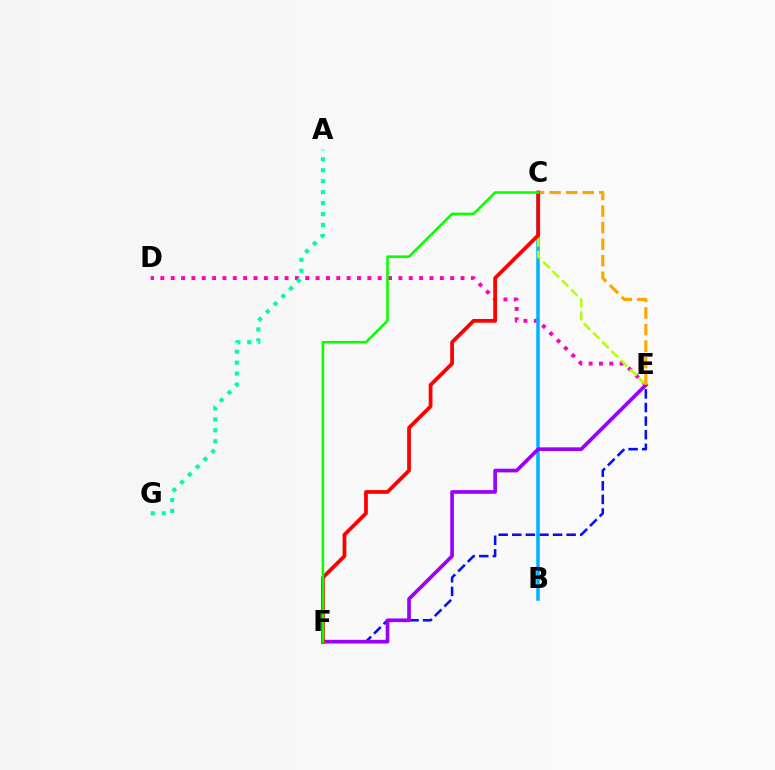{('D', 'E'): [{'color': '#ff00bd', 'line_style': 'dotted', 'thickness': 2.81}], ('E', 'F'): [{'color': '#0010ff', 'line_style': 'dashed', 'thickness': 1.85}, {'color': '#9b00ff', 'line_style': 'solid', 'thickness': 2.65}], ('B', 'C'): [{'color': '#00b5ff', 'line_style': 'solid', 'thickness': 2.54}], ('C', 'E'): [{'color': '#b3ff00', 'line_style': 'dashed', 'thickness': 1.78}, {'color': '#ffa500', 'line_style': 'dashed', 'thickness': 2.25}], ('C', 'F'): [{'color': '#ff0000', 'line_style': 'solid', 'thickness': 2.71}, {'color': '#08ff00', 'line_style': 'solid', 'thickness': 1.84}], ('A', 'G'): [{'color': '#00ff9d', 'line_style': 'dotted', 'thickness': 2.97}]}